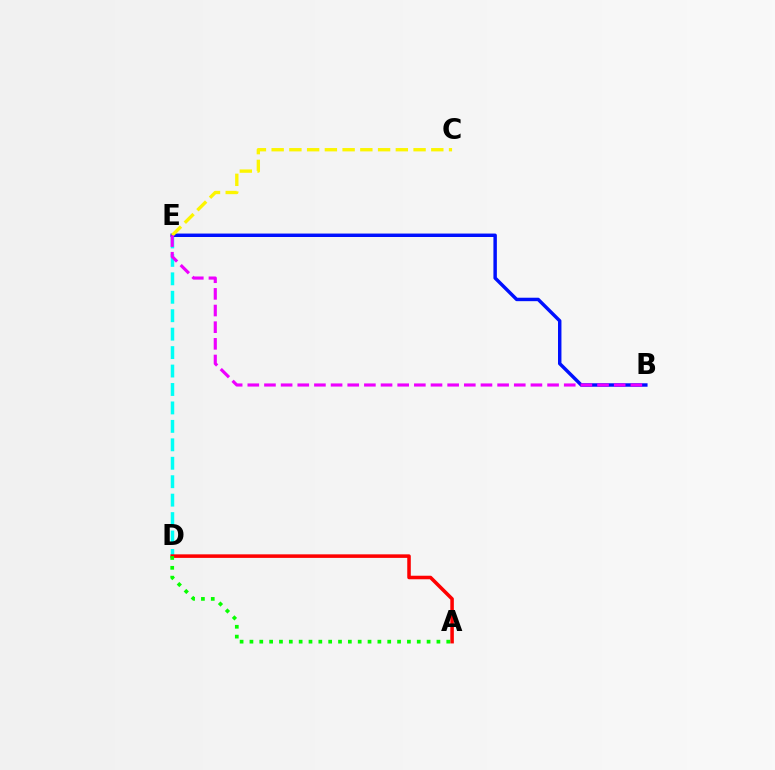{('D', 'E'): [{'color': '#00fff6', 'line_style': 'dashed', 'thickness': 2.51}], ('B', 'E'): [{'color': '#0010ff', 'line_style': 'solid', 'thickness': 2.48}, {'color': '#ee00ff', 'line_style': 'dashed', 'thickness': 2.26}], ('A', 'D'): [{'color': '#ff0000', 'line_style': 'solid', 'thickness': 2.55}, {'color': '#08ff00', 'line_style': 'dotted', 'thickness': 2.67}], ('C', 'E'): [{'color': '#fcf500', 'line_style': 'dashed', 'thickness': 2.41}]}